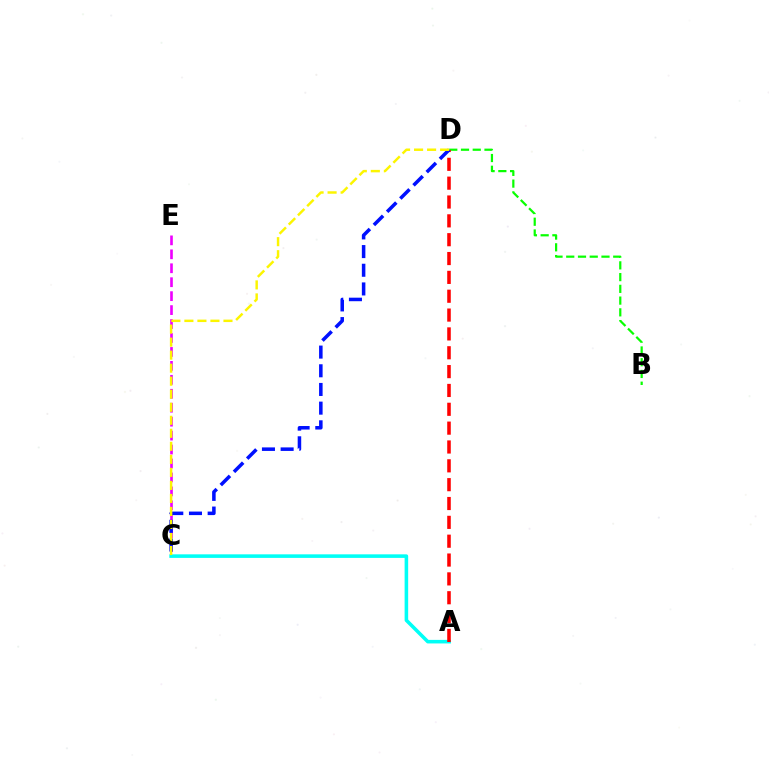{('B', 'D'): [{'color': '#08ff00', 'line_style': 'dashed', 'thickness': 1.6}], ('C', 'E'): [{'color': '#ee00ff', 'line_style': 'dashed', 'thickness': 1.89}], ('A', 'C'): [{'color': '#00fff6', 'line_style': 'solid', 'thickness': 2.56}], ('A', 'D'): [{'color': '#ff0000', 'line_style': 'dashed', 'thickness': 2.56}], ('C', 'D'): [{'color': '#0010ff', 'line_style': 'dashed', 'thickness': 2.54}, {'color': '#fcf500', 'line_style': 'dashed', 'thickness': 1.77}]}